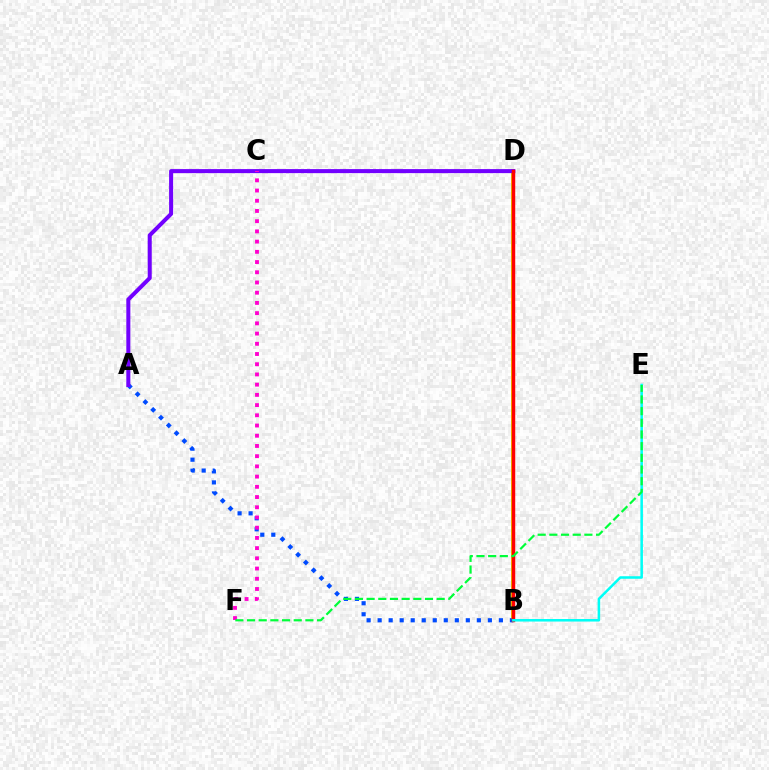{('B', 'D'): [{'color': '#ffbd00', 'line_style': 'solid', 'thickness': 2.88}, {'color': '#84ff00', 'line_style': 'dashed', 'thickness': 1.78}, {'color': '#ff0000', 'line_style': 'solid', 'thickness': 2.48}], ('A', 'B'): [{'color': '#004bff', 'line_style': 'dotted', 'thickness': 2.99}], ('A', 'D'): [{'color': '#7200ff', 'line_style': 'solid', 'thickness': 2.9}], ('B', 'E'): [{'color': '#00fff6', 'line_style': 'solid', 'thickness': 1.83}], ('C', 'F'): [{'color': '#ff00cf', 'line_style': 'dotted', 'thickness': 2.78}], ('E', 'F'): [{'color': '#00ff39', 'line_style': 'dashed', 'thickness': 1.59}]}